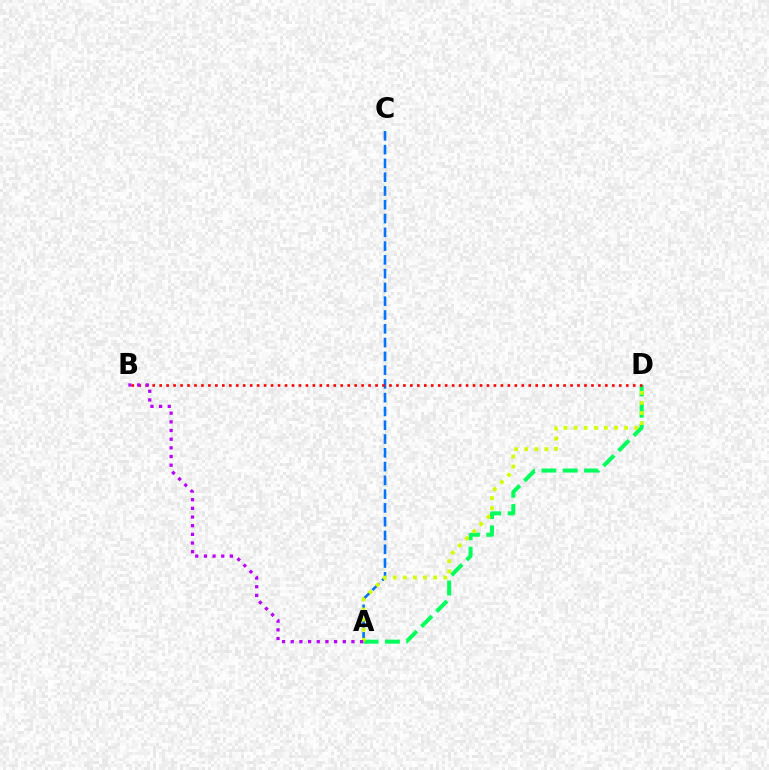{('A', 'D'): [{'color': '#00ff5c', 'line_style': 'dashed', 'thickness': 2.9}, {'color': '#d1ff00', 'line_style': 'dotted', 'thickness': 2.75}], ('A', 'C'): [{'color': '#0074ff', 'line_style': 'dashed', 'thickness': 1.87}], ('B', 'D'): [{'color': '#ff0000', 'line_style': 'dotted', 'thickness': 1.89}], ('A', 'B'): [{'color': '#b900ff', 'line_style': 'dotted', 'thickness': 2.35}]}